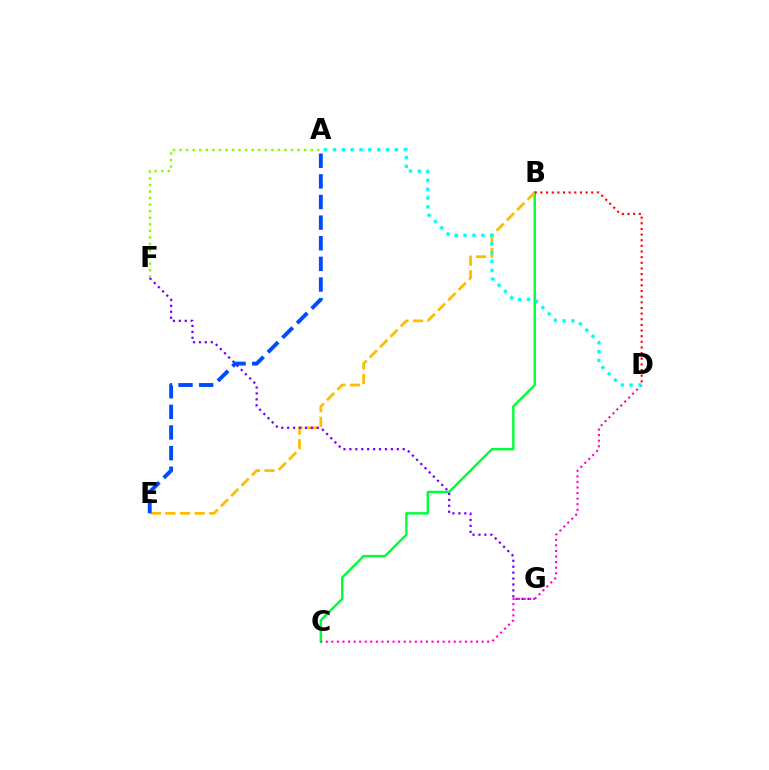{('B', 'C'): [{'color': '#00ff39', 'line_style': 'solid', 'thickness': 1.75}], ('B', 'E'): [{'color': '#ffbd00', 'line_style': 'dashed', 'thickness': 1.98}], ('F', 'G'): [{'color': '#7200ff', 'line_style': 'dotted', 'thickness': 1.61}], ('B', 'D'): [{'color': '#ff0000', 'line_style': 'dotted', 'thickness': 1.53}], ('C', 'D'): [{'color': '#ff00cf', 'line_style': 'dotted', 'thickness': 1.51}], ('A', 'F'): [{'color': '#84ff00', 'line_style': 'dotted', 'thickness': 1.78}], ('A', 'D'): [{'color': '#00fff6', 'line_style': 'dotted', 'thickness': 2.41}], ('A', 'E'): [{'color': '#004bff', 'line_style': 'dashed', 'thickness': 2.8}]}